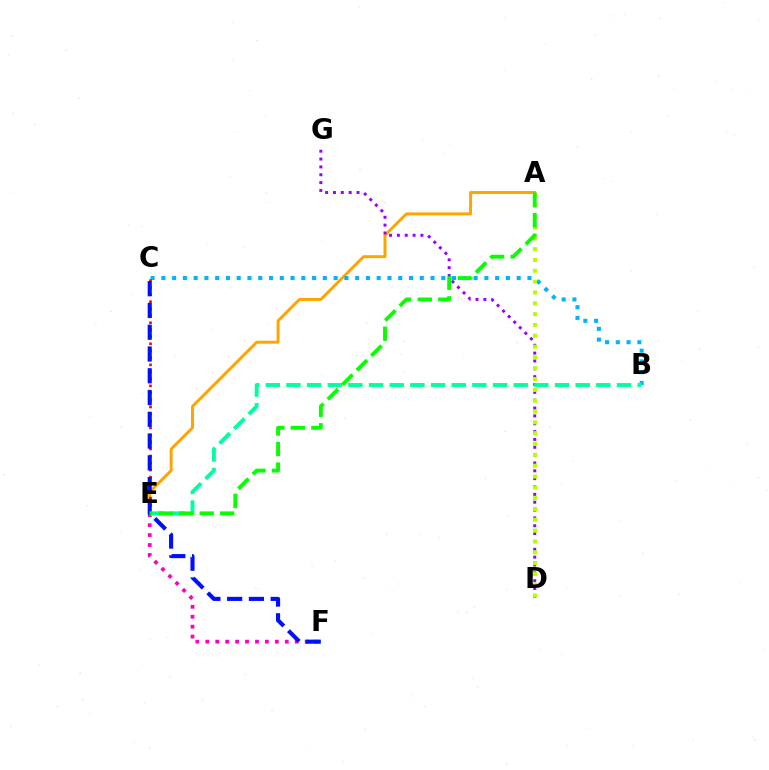{('A', 'E'): [{'color': '#ffa500', 'line_style': 'solid', 'thickness': 2.14}, {'color': '#08ff00', 'line_style': 'dashed', 'thickness': 2.79}], ('B', 'C'): [{'color': '#00b5ff', 'line_style': 'dotted', 'thickness': 2.93}], ('E', 'F'): [{'color': '#ff00bd', 'line_style': 'dotted', 'thickness': 2.7}], ('D', 'G'): [{'color': '#9b00ff', 'line_style': 'dotted', 'thickness': 2.13}], ('C', 'E'): [{'color': '#ff0000', 'line_style': 'dotted', 'thickness': 1.91}], ('A', 'D'): [{'color': '#b3ff00', 'line_style': 'dotted', 'thickness': 2.94}], ('C', 'F'): [{'color': '#0010ff', 'line_style': 'dashed', 'thickness': 2.96}], ('B', 'E'): [{'color': '#00ff9d', 'line_style': 'dashed', 'thickness': 2.81}]}